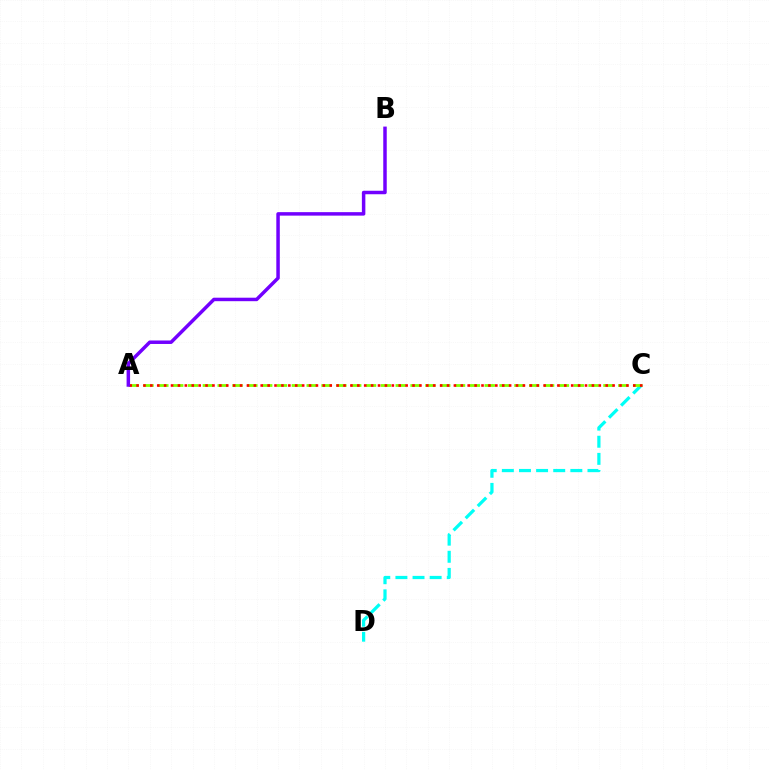{('C', 'D'): [{'color': '#00fff6', 'line_style': 'dashed', 'thickness': 2.33}], ('A', 'C'): [{'color': '#84ff00', 'line_style': 'dashed', 'thickness': 2.02}, {'color': '#ff0000', 'line_style': 'dotted', 'thickness': 1.87}], ('A', 'B'): [{'color': '#7200ff', 'line_style': 'solid', 'thickness': 2.51}]}